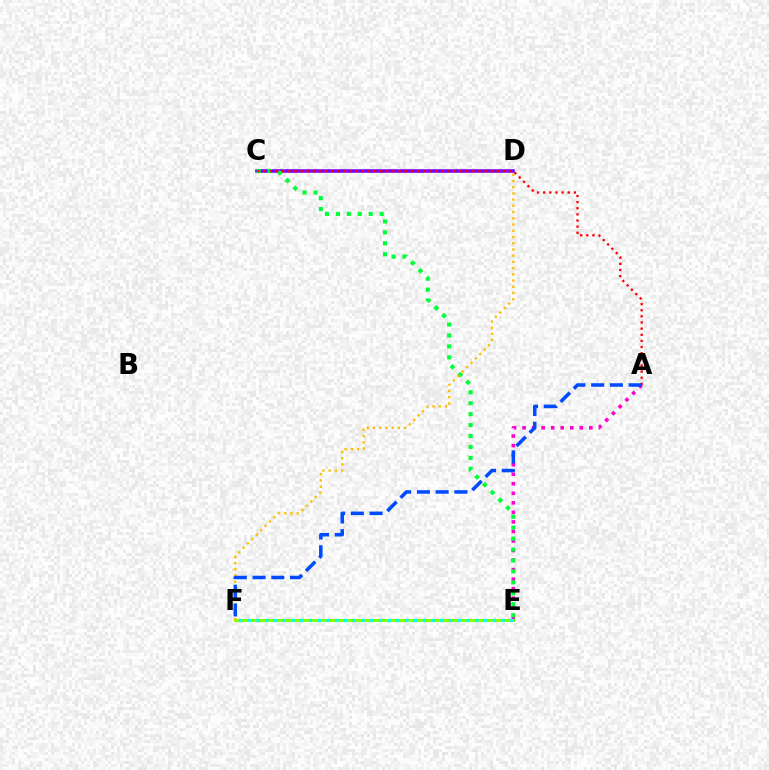{('A', 'E'): [{'color': '#ff00cf', 'line_style': 'dotted', 'thickness': 2.59}], ('E', 'F'): [{'color': '#84ff00', 'line_style': 'solid', 'thickness': 2.13}, {'color': '#00fff6', 'line_style': 'dotted', 'thickness': 2.38}], ('C', 'D'): [{'color': '#7200ff', 'line_style': 'solid', 'thickness': 2.55}], ('C', 'E'): [{'color': '#00ff39', 'line_style': 'dotted', 'thickness': 2.97}], ('D', 'F'): [{'color': '#ffbd00', 'line_style': 'dotted', 'thickness': 1.69}], ('A', 'C'): [{'color': '#ff0000', 'line_style': 'dotted', 'thickness': 1.67}], ('A', 'F'): [{'color': '#004bff', 'line_style': 'dashed', 'thickness': 2.55}]}